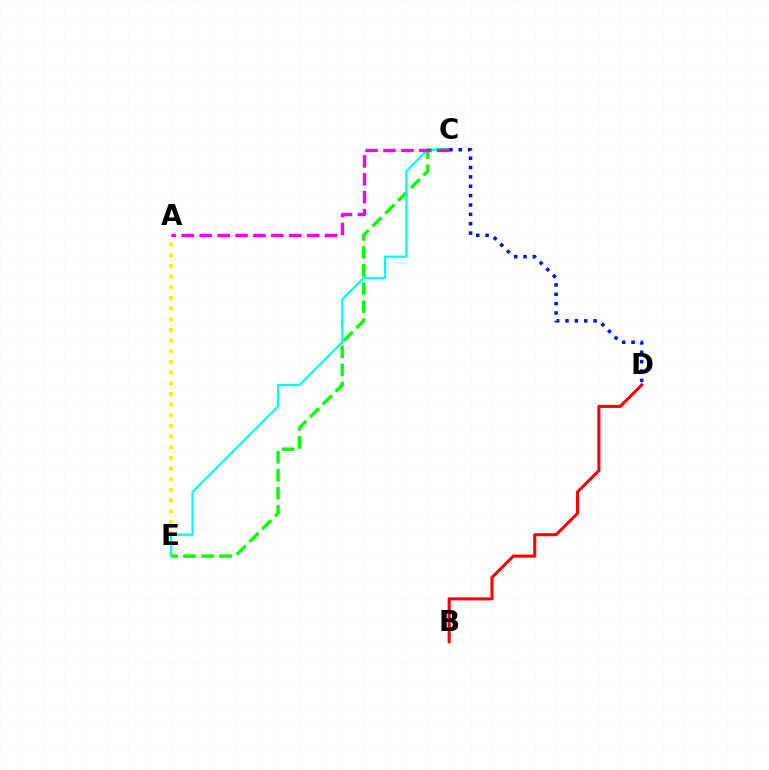{('A', 'E'): [{'color': '#fcf500', 'line_style': 'dotted', 'thickness': 2.9}], ('C', 'E'): [{'color': '#08ff00', 'line_style': 'dashed', 'thickness': 2.45}, {'color': '#00fff6', 'line_style': 'solid', 'thickness': 1.62}], ('B', 'D'): [{'color': '#ff0000', 'line_style': 'solid', 'thickness': 2.21}], ('C', 'D'): [{'color': '#0010ff', 'line_style': 'dotted', 'thickness': 2.54}], ('A', 'C'): [{'color': '#ee00ff', 'line_style': 'dashed', 'thickness': 2.43}]}